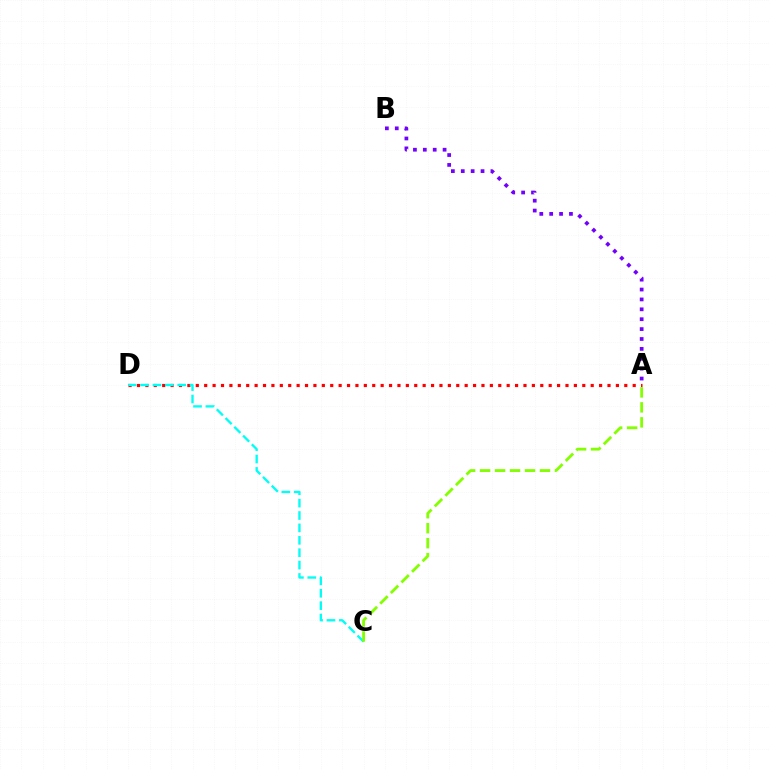{('A', 'D'): [{'color': '#ff0000', 'line_style': 'dotted', 'thickness': 2.28}], ('C', 'D'): [{'color': '#00fff6', 'line_style': 'dashed', 'thickness': 1.68}], ('A', 'C'): [{'color': '#84ff00', 'line_style': 'dashed', 'thickness': 2.03}], ('A', 'B'): [{'color': '#7200ff', 'line_style': 'dotted', 'thickness': 2.69}]}